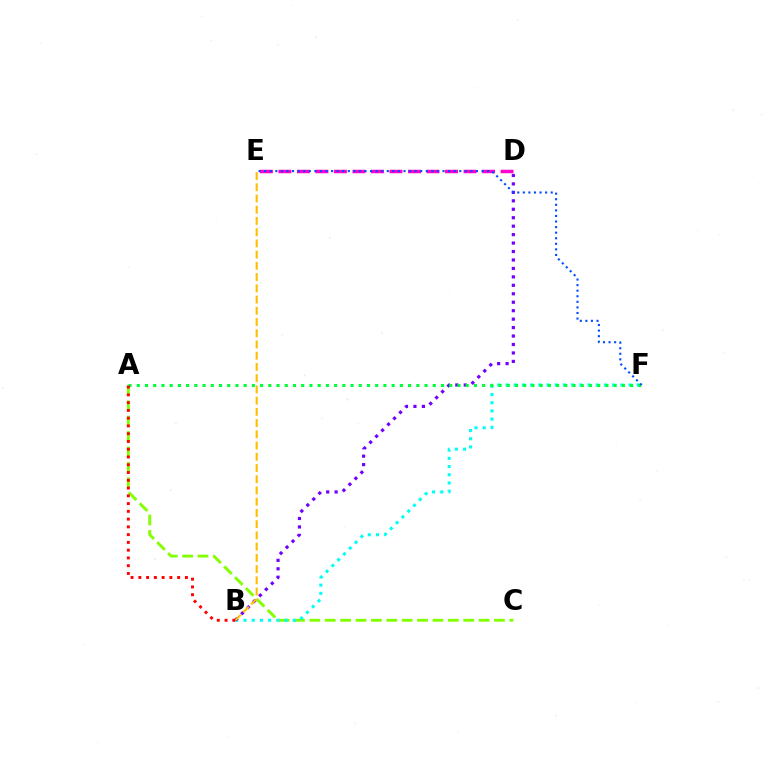{('A', 'C'): [{'color': '#84ff00', 'line_style': 'dashed', 'thickness': 2.09}], ('B', 'F'): [{'color': '#00fff6', 'line_style': 'dotted', 'thickness': 2.23}], ('D', 'E'): [{'color': '#ff00cf', 'line_style': 'dashed', 'thickness': 2.51}], ('B', 'D'): [{'color': '#7200ff', 'line_style': 'dotted', 'thickness': 2.3}], ('A', 'F'): [{'color': '#00ff39', 'line_style': 'dotted', 'thickness': 2.23}], ('E', 'F'): [{'color': '#004bff', 'line_style': 'dotted', 'thickness': 1.51}], ('B', 'E'): [{'color': '#ffbd00', 'line_style': 'dashed', 'thickness': 1.53}], ('A', 'B'): [{'color': '#ff0000', 'line_style': 'dotted', 'thickness': 2.11}]}